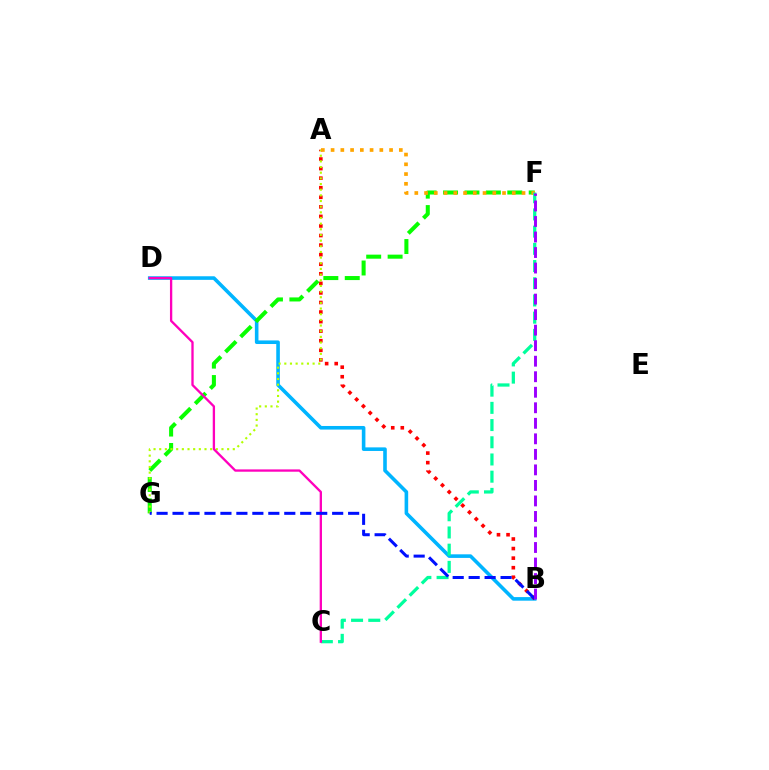{('B', 'D'): [{'color': '#00b5ff', 'line_style': 'solid', 'thickness': 2.59}], ('A', 'B'): [{'color': '#ff0000', 'line_style': 'dotted', 'thickness': 2.6}], ('F', 'G'): [{'color': '#08ff00', 'line_style': 'dashed', 'thickness': 2.91}], ('A', 'G'): [{'color': '#b3ff00', 'line_style': 'dotted', 'thickness': 1.54}], ('A', 'F'): [{'color': '#ffa500', 'line_style': 'dotted', 'thickness': 2.65}], ('C', 'F'): [{'color': '#00ff9d', 'line_style': 'dashed', 'thickness': 2.34}], ('C', 'D'): [{'color': '#ff00bd', 'line_style': 'solid', 'thickness': 1.67}], ('B', 'G'): [{'color': '#0010ff', 'line_style': 'dashed', 'thickness': 2.17}], ('B', 'F'): [{'color': '#9b00ff', 'line_style': 'dashed', 'thickness': 2.11}]}